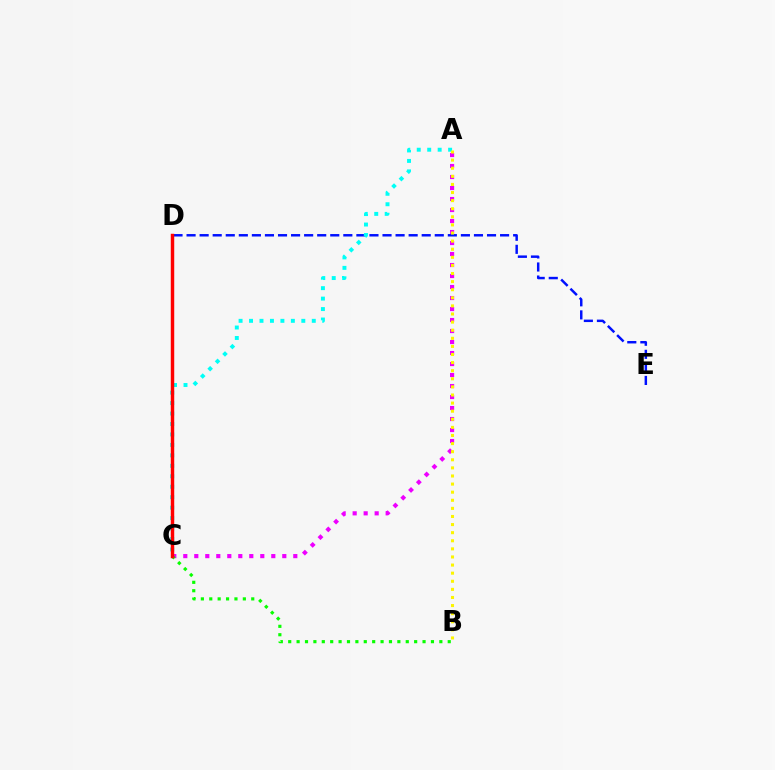{('A', 'C'): [{'color': '#ee00ff', 'line_style': 'dotted', 'thickness': 2.99}, {'color': '#00fff6', 'line_style': 'dotted', 'thickness': 2.84}], ('B', 'C'): [{'color': '#08ff00', 'line_style': 'dotted', 'thickness': 2.28}], ('D', 'E'): [{'color': '#0010ff', 'line_style': 'dashed', 'thickness': 1.77}], ('C', 'D'): [{'color': '#ff0000', 'line_style': 'solid', 'thickness': 2.49}], ('A', 'B'): [{'color': '#fcf500', 'line_style': 'dotted', 'thickness': 2.2}]}